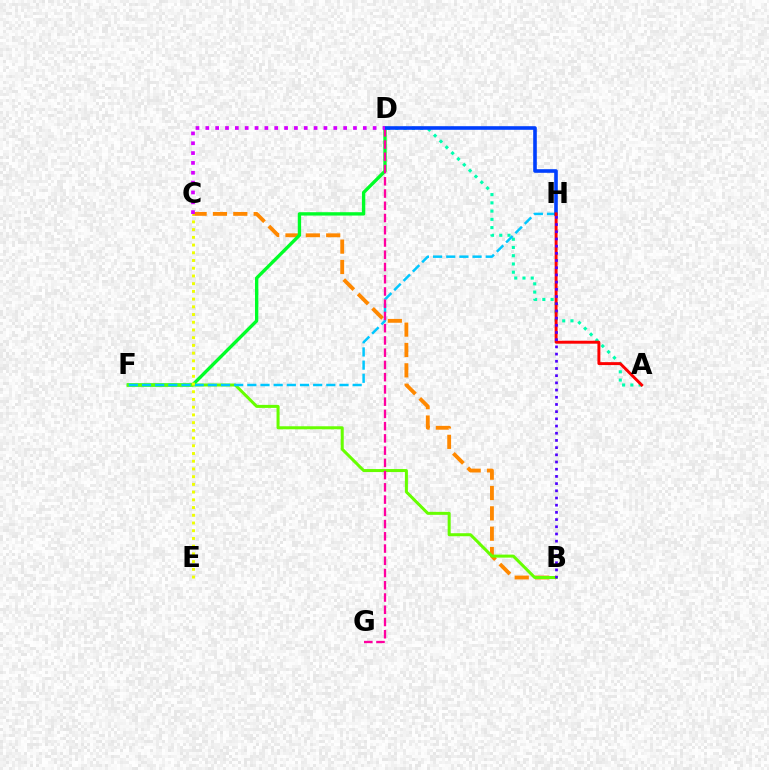{('B', 'C'): [{'color': '#ff8800', 'line_style': 'dashed', 'thickness': 2.76}], ('D', 'F'): [{'color': '#00ff27', 'line_style': 'solid', 'thickness': 2.41}], ('A', 'D'): [{'color': '#00ffaf', 'line_style': 'dotted', 'thickness': 2.24}], ('B', 'F'): [{'color': '#66ff00', 'line_style': 'solid', 'thickness': 2.17}], ('F', 'H'): [{'color': '#00c7ff', 'line_style': 'dashed', 'thickness': 1.79}], ('D', 'G'): [{'color': '#ff00a0', 'line_style': 'dashed', 'thickness': 1.66}], ('D', 'H'): [{'color': '#003fff', 'line_style': 'solid', 'thickness': 2.6}], ('A', 'H'): [{'color': '#ff0000', 'line_style': 'solid', 'thickness': 2.11}], ('C', 'E'): [{'color': '#eeff00', 'line_style': 'dotted', 'thickness': 2.1}], ('C', 'D'): [{'color': '#d600ff', 'line_style': 'dotted', 'thickness': 2.67}], ('B', 'H'): [{'color': '#4f00ff', 'line_style': 'dotted', 'thickness': 1.95}]}